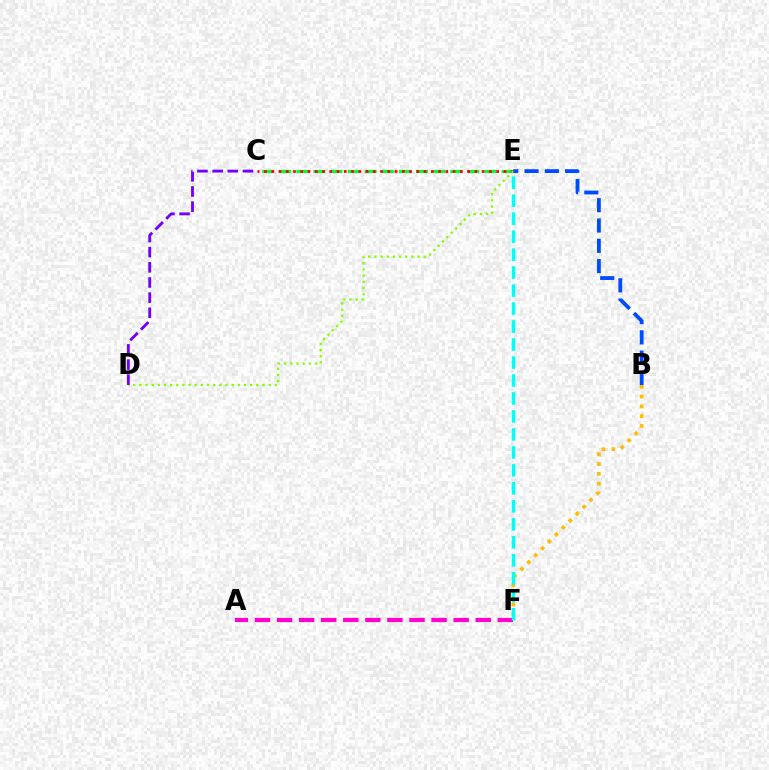{('A', 'F'): [{'color': '#ff00cf', 'line_style': 'dashed', 'thickness': 3.0}], ('C', 'E'): [{'color': '#00ff39', 'line_style': 'dashed', 'thickness': 2.32}, {'color': '#ff0000', 'line_style': 'dotted', 'thickness': 1.97}], ('D', 'E'): [{'color': '#84ff00', 'line_style': 'dotted', 'thickness': 1.67}], ('B', 'F'): [{'color': '#ffbd00', 'line_style': 'dotted', 'thickness': 2.65}], ('B', 'E'): [{'color': '#004bff', 'line_style': 'dashed', 'thickness': 2.76}], ('E', 'F'): [{'color': '#00fff6', 'line_style': 'dashed', 'thickness': 2.44}], ('C', 'D'): [{'color': '#7200ff', 'line_style': 'dashed', 'thickness': 2.06}]}